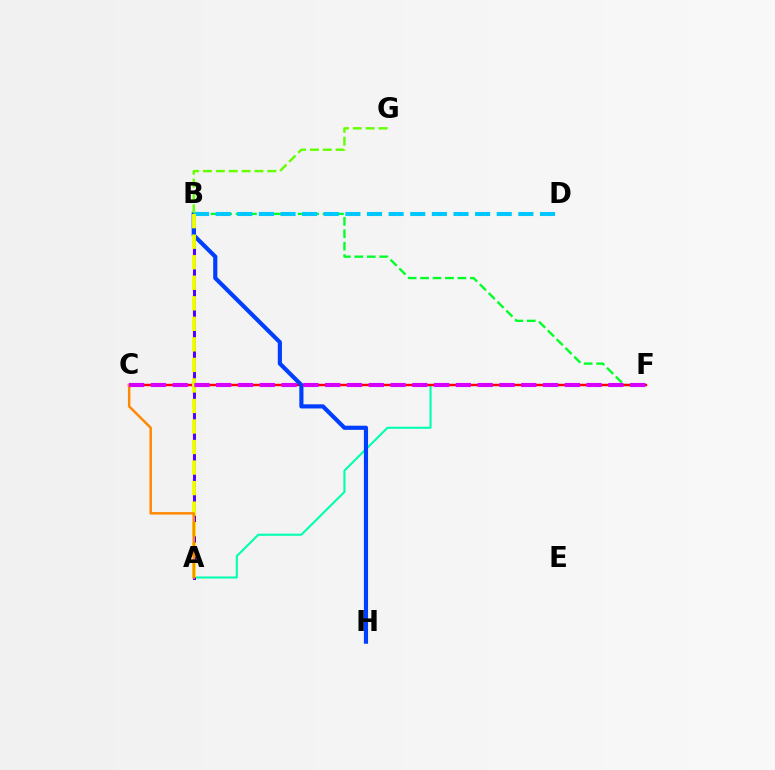{('A', 'F'): [{'color': '#00ffaf', 'line_style': 'solid', 'thickness': 1.51}], ('B', 'F'): [{'color': '#00ff27', 'line_style': 'dashed', 'thickness': 1.69}], ('A', 'B'): [{'color': '#ff00a0', 'line_style': 'dashed', 'thickness': 1.55}, {'color': '#4f00ff', 'line_style': 'solid', 'thickness': 2.13}, {'color': '#eeff00', 'line_style': 'dashed', 'thickness': 2.79}], ('C', 'F'): [{'color': '#ff0000', 'line_style': 'solid', 'thickness': 1.75}, {'color': '#d600ff', 'line_style': 'dashed', 'thickness': 2.96}], ('B', 'H'): [{'color': '#003fff', 'line_style': 'solid', 'thickness': 2.99}], ('B', 'D'): [{'color': '#00c7ff', 'line_style': 'dashed', 'thickness': 2.94}], ('A', 'C'): [{'color': '#ff8800', 'line_style': 'solid', 'thickness': 1.78}], ('B', 'G'): [{'color': '#66ff00', 'line_style': 'dashed', 'thickness': 1.75}]}